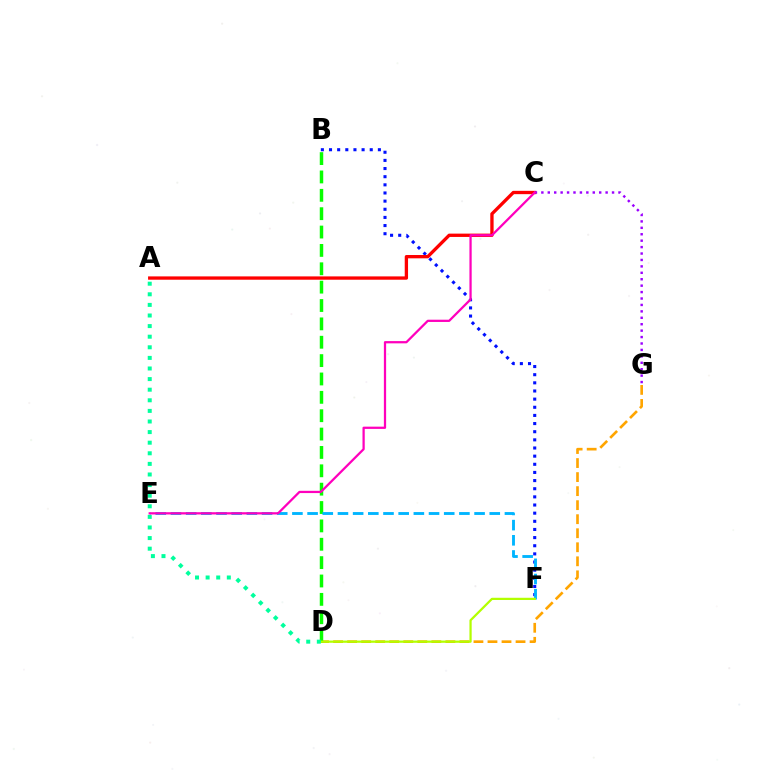{('B', 'F'): [{'color': '#0010ff', 'line_style': 'dotted', 'thickness': 2.21}], ('A', 'C'): [{'color': '#ff0000', 'line_style': 'solid', 'thickness': 2.39}], ('D', 'G'): [{'color': '#ffa500', 'line_style': 'dashed', 'thickness': 1.91}], ('C', 'G'): [{'color': '#9b00ff', 'line_style': 'dotted', 'thickness': 1.75}], ('B', 'D'): [{'color': '#08ff00', 'line_style': 'dashed', 'thickness': 2.49}], ('E', 'F'): [{'color': '#00b5ff', 'line_style': 'dashed', 'thickness': 2.06}], ('D', 'F'): [{'color': '#b3ff00', 'line_style': 'solid', 'thickness': 1.61}], ('A', 'D'): [{'color': '#00ff9d', 'line_style': 'dotted', 'thickness': 2.88}], ('C', 'E'): [{'color': '#ff00bd', 'line_style': 'solid', 'thickness': 1.62}]}